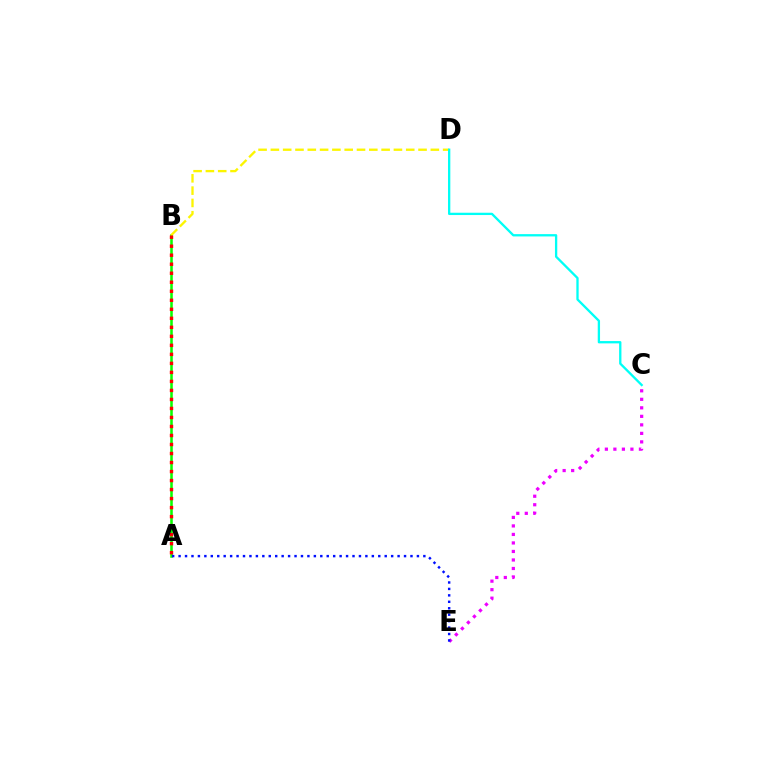{('C', 'E'): [{'color': '#ee00ff', 'line_style': 'dotted', 'thickness': 2.31}], ('A', 'B'): [{'color': '#08ff00', 'line_style': 'solid', 'thickness': 1.84}, {'color': '#ff0000', 'line_style': 'dotted', 'thickness': 2.45}], ('B', 'D'): [{'color': '#fcf500', 'line_style': 'dashed', 'thickness': 1.67}], ('C', 'D'): [{'color': '#00fff6', 'line_style': 'solid', 'thickness': 1.66}], ('A', 'E'): [{'color': '#0010ff', 'line_style': 'dotted', 'thickness': 1.75}]}